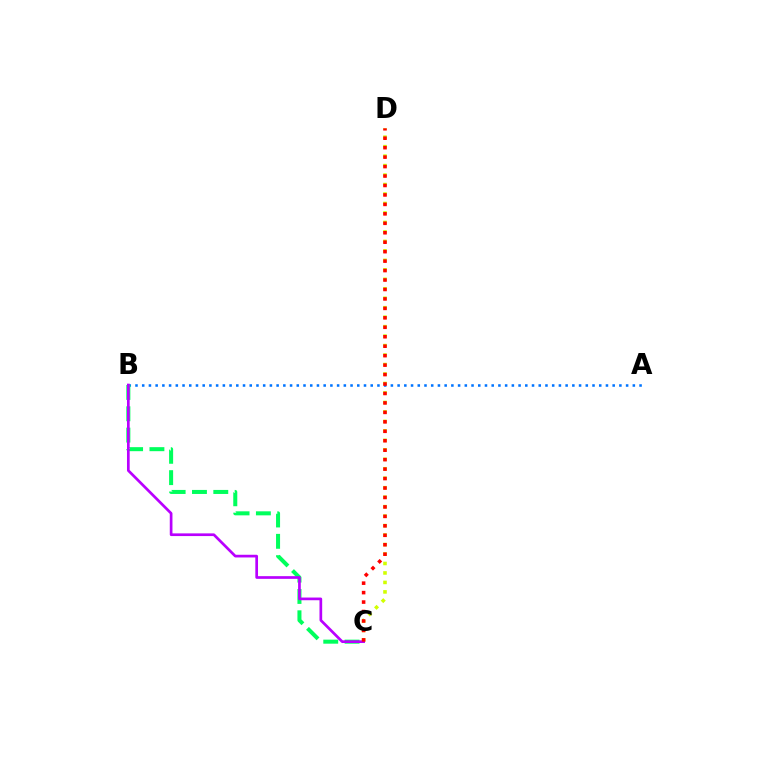{('C', 'D'): [{'color': '#d1ff00', 'line_style': 'dotted', 'thickness': 2.57}, {'color': '#ff0000', 'line_style': 'dotted', 'thickness': 2.57}], ('A', 'B'): [{'color': '#0074ff', 'line_style': 'dotted', 'thickness': 1.83}], ('B', 'C'): [{'color': '#00ff5c', 'line_style': 'dashed', 'thickness': 2.9}, {'color': '#b900ff', 'line_style': 'solid', 'thickness': 1.94}]}